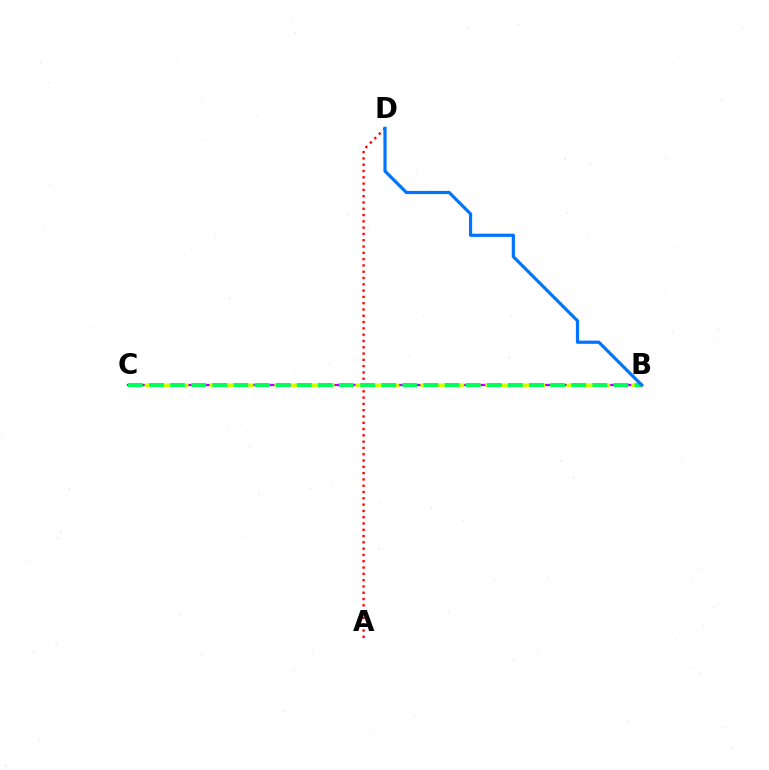{('B', 'C'): [{'color': '#b900ff', 'line_style': 'solid', 'thickness': 1.65}, {'color': '#d1ff00', 'line_style': 'dashed', 'thickness': 2.2}, {'color': '#00ff5c', 'line_style': 'dashed', 'thickness': 2.87}], ('A', 'D'): [{'color': '#ff0000', 'line_style': 'dotted', 'thickness': 1.71}], ('B', 'D'): [{'color': '#0074ff', 'line_style': 'solid', 'thickness': 2.3}]}